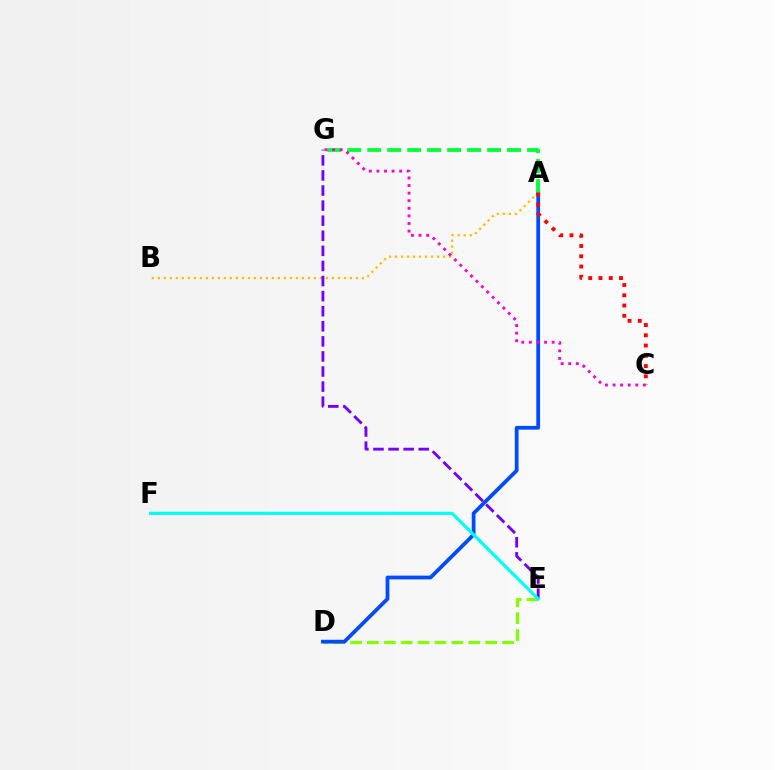{('D', 'E'): [{'color': '#84ff00', 'line_style': 'dashed', 'thickness': 2.29}], ('A', 'B'): [{'color': '#ffbd00', 'line_style': 'dotted', 'thickness': 1.63}], ('A', 'D'): [{'color': '#004bff', 'line_style': 'solid', 'thickness': 2.71}], ('E', 'G'): [{'color': '#7200ff', 'line_style': 'dashed', 'thickness': 2.05}], ('A', 'G'): [{'color': '#00ff39', 'line_style': 'dashed', 'thickness': 2.71}], ('A', 'C'): [{'color': '#ff0000', 'line_style': 'dotted', 'thickness': 2.79}], ('C', 'G'): [{'color': '#ff00cf', 'line_style': 'dotted', 'thickness': 2.06}], ('E', 'F'): [{'color': '#00fff6', 'line_style': 'solid', 'thickness': 2.31}]}